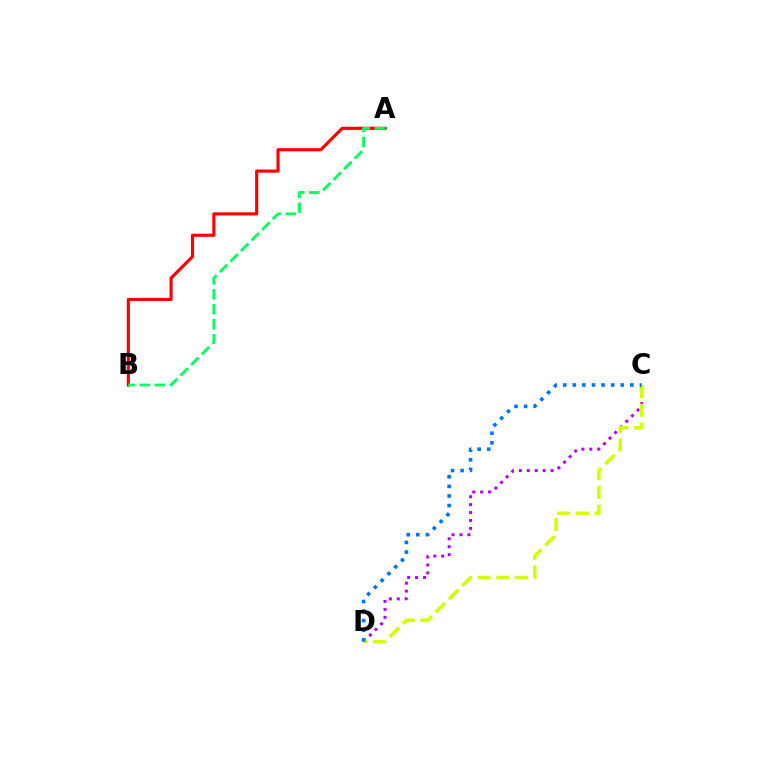{('C', 'D'): [{'color': '#b900ff', 'line_style': 'dotted', 'thickness': 2.15}, {'color': '#d1ff00', 'line_style': 'dashed', 'thickness': 2.54}, {'color': '#0074ff', 'line_style': 'dotted', 'thickness': 2.61}], ('A', 'B'): [{'color': '#ff0000', 'line_style': 'solid', 'thickness': 2.26}, {'color': '#00ff5c', 'line_style': 'dashed', 'thickness': 2.03}]}